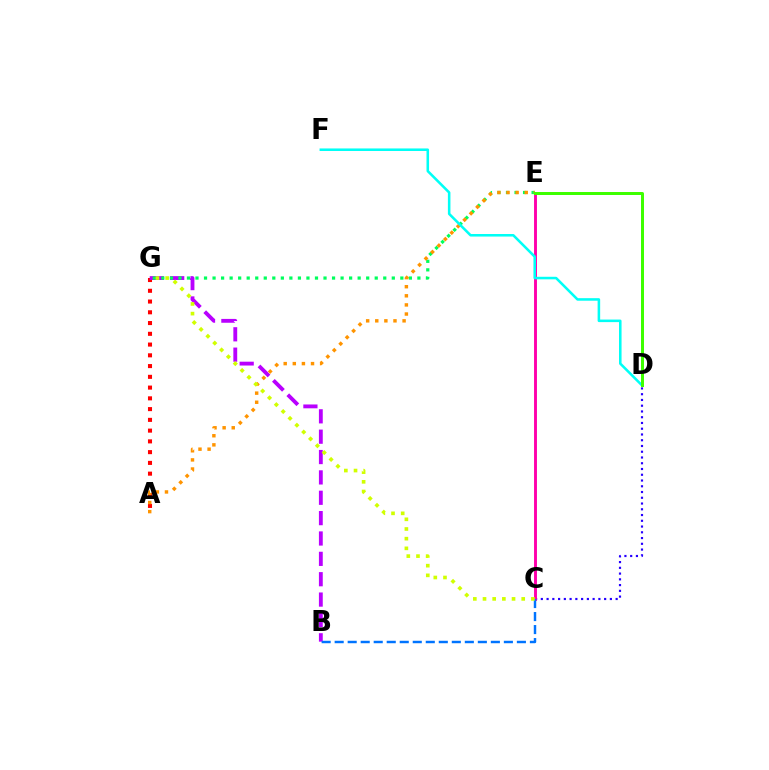{('C', 'D'): [{'color': '#2500ff', 'line_style': 'dotted', 'thickness': 1.56}], ('A', 'G'): [{'color': '#ff0000', 'line_style': 'dotted', 'thickness': 2.92}], ('C', 'E'): [{'color': '#ff00ac', 'line_style': 'solid', 'thickness': 2.1}], ('B', 'G'): [{'color': '#b900ff', 'line_style': 'dashed', 'thickness': 2.77}], ('E', 'G'): [{'color': '#00ff5c', 'line_style': 'dotted', 'thickness': 2.32}], ('B', 'C'): [{'color': '#0074ff', 'line_style': 'dashed', 'thickness': 1.77}], ('A', 'E'): [{'color': '#ff9400', 'line_style': 'dotted', 'thickness': 2.47}], ('C', 'G'): [{'color': '#d1ff00', 'line_style': 'dotted', 'thickness': 2.63}], ('D', 'F'): [{'color': '#00fff6', 'line_style': 'solid', 'thickness': 1.84}], ('D', 'E'): [{'color': '#3dff00', 'line_style': 'solid', 'thickness': 2.15}]}